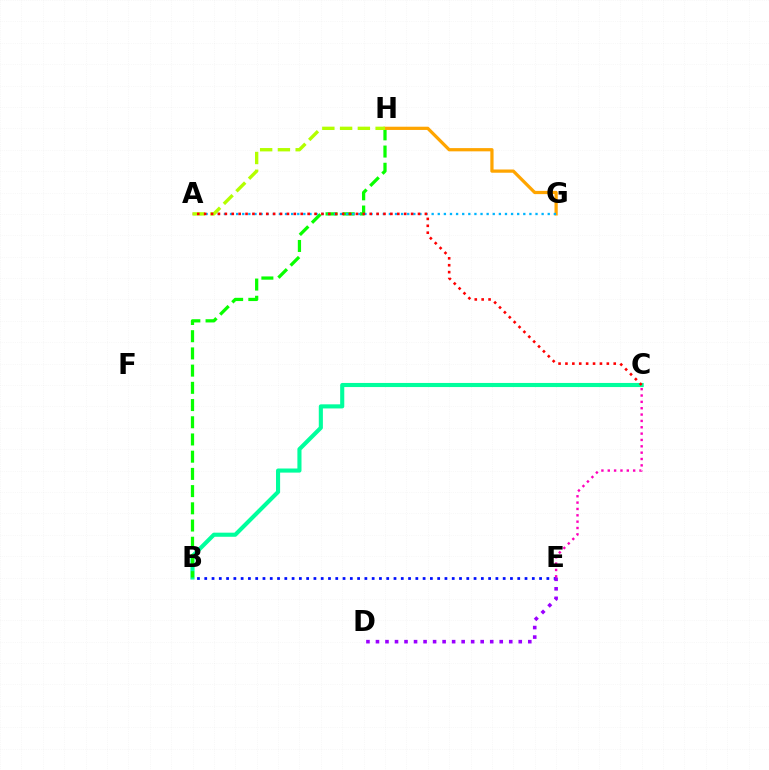{('B', 'C'): [{'color': '#00ff9d', 'line_style': 'solid', 'thickness': 2.96}], ('B', 'H'): [{'color': '#08ff00', 'line_style': 'dashed', 'thickness': 2.34}], ('B', 'E'): [{'color': '#0010ff', 'line_style': 'dotted', 'thickness': 1.98}], ('G', 'H'): [{'color': '#ffa500', 'line_style': 'solid', 'thickness': 2.33}], ('A', 'G'): [{'color': '#00b5ff', 'line_style': 'dotted', 'thickness': 1.66}], ('D', 'E'): [{'color': '#9b00ff', 'line_style': 'dotted', 'thickness': 2.59}], ('A', 'H'): [{'color': '#b3ff00', 'line_style': 'dashed', 'thickness': 2.41}], ('C', 'E'): [{'color': '#ff00bd', 'line_style': 'dotted', 'thickness': 1.73}], ('A', 'C'): [{'color': '#ff0000', 'line_style': 'dotted', 'thickness': 1.87}]}